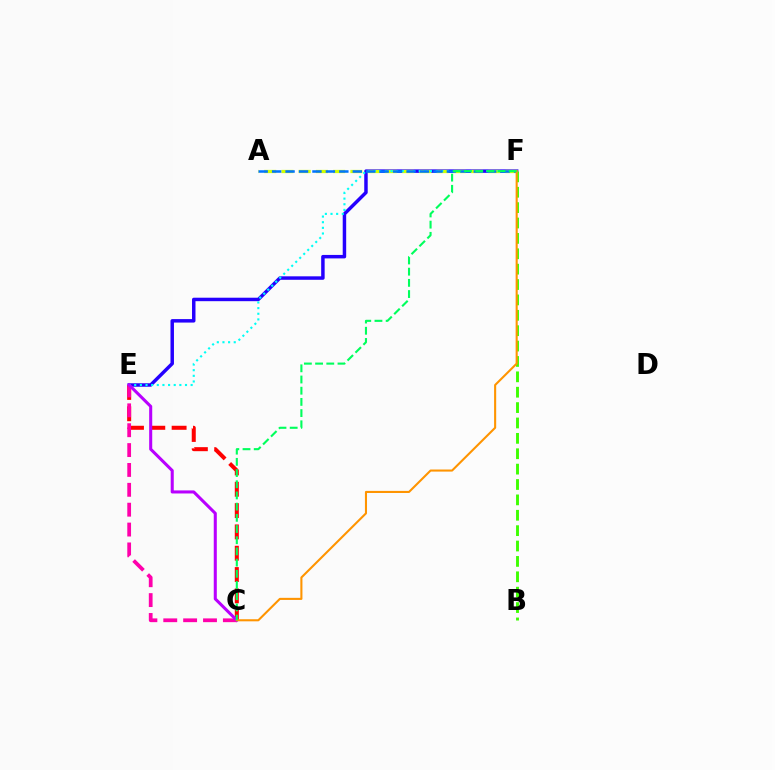{('E', 'F'): [{'color': '#2500ff', 'line_style': 'solid', 'thickness': 2.5}, {'color': '#00fff6', 'line_style': 'dotted', 'thickness': 1.53}], ('C', 'E'): [{'color': '#ff0000', 'line_style': 'dashed', 'thickness': 2.9}, {'color': '#ff00ac', 'line_style': 'dashed', 'thickness': 2.7}, {'color': '#b900ff', 'line_style': 'solid', 'thickness': 2.2}], ('B', 'F'): [{'color': '#3dff00', 'line_style': 'dashed', 'thickness': 2.09}], ('A', 'F'): [{'color': '#d1ff00', 'line_style': 'dashed', 'thickness': 2.34}, {'color': '#0074ff', 'line_style': 'dashed', 'thickness': 1.83}], ('C', 'F'): [{'color': '#ff9400', 'line_style': 'solid', 'thickness': 1.5}, {'color': '#00ff5c', 'line_style': 'dashed', 'thickness': 1.52}]}